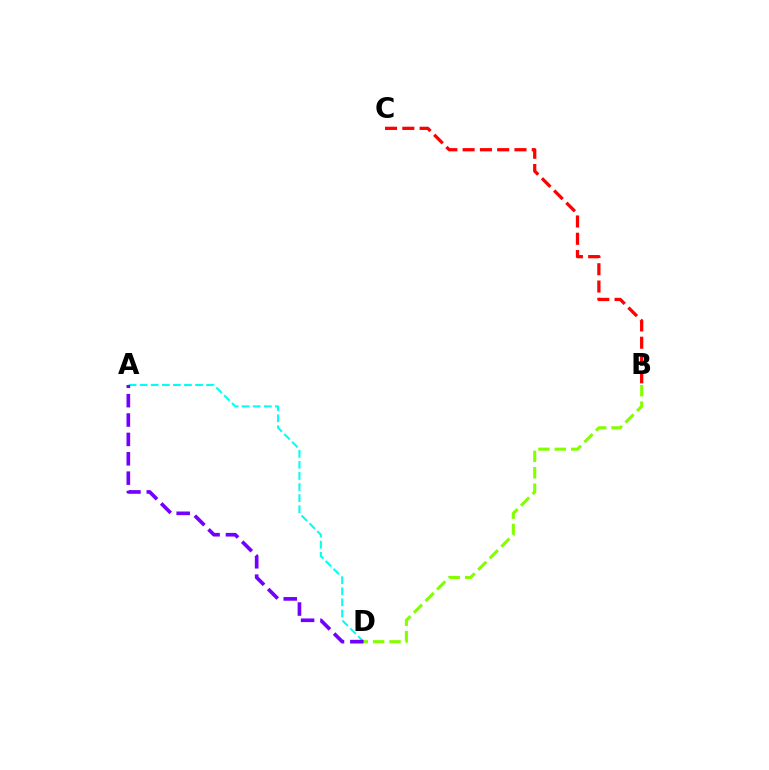{('B', 'D'): [{'color': '#84ff00', 'line_style': 'dashed', 'thickness': 2.23}], ('A', 'D'): [{'color': '#00fff6', 'line_style': 'dashed', 'thickness': 1.51}, {'color': '#7200ff', 'line_style': 'dashed', 'thickness': 2.63}], ('B', 'C'): [{'color': '#ff0000', 'line_style': 'dashed', 'thickness': 2.35}]}